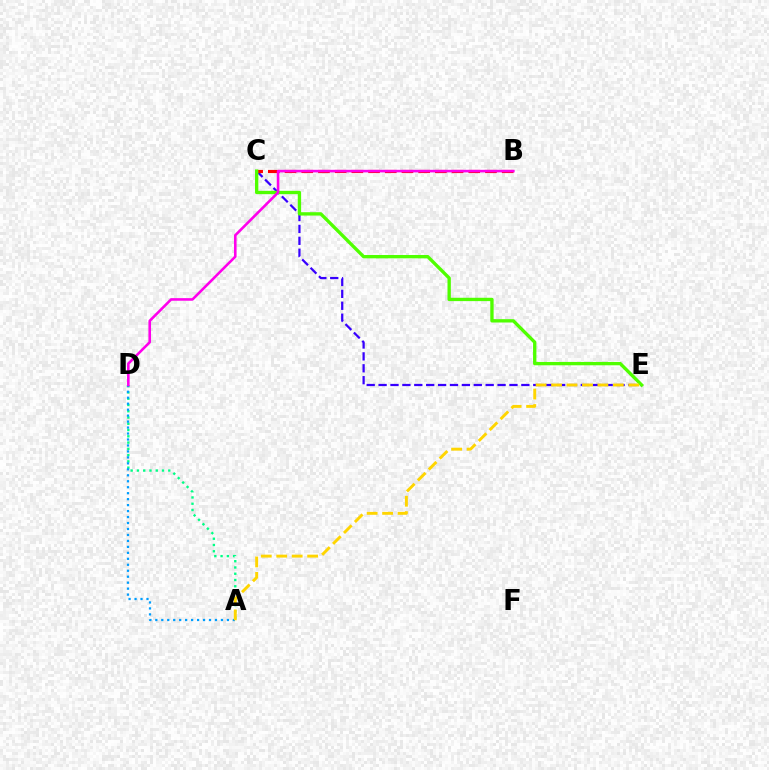{('C', 'E'): [{'color': '#3700ff', 'line_style': 'dashed', 'thickness': 1.62}, {'color': '#4fff00', 'line_style': 'solid', 'thickness': 2.41}], ('A', 'D'): [{'color': '#00ff86', 'line_style': 'dotted', 'thickness': 1.7}, {'color': '#009eff', 'line_style': 'dotted', 'thickness': 1.62}], ('B', 'C'): [{'color': '#ff0000', 'line_style': 'dashed', 'thickness': 2.27}], ('A', 'E'): [{'color': '#ffd500', 'line_style': 'dashed', 'thickness': 2.1}], ('B', 'D'): [{'color': '#ff00ed', 'line_style': 'solid', 'thickness': 1.87}]}